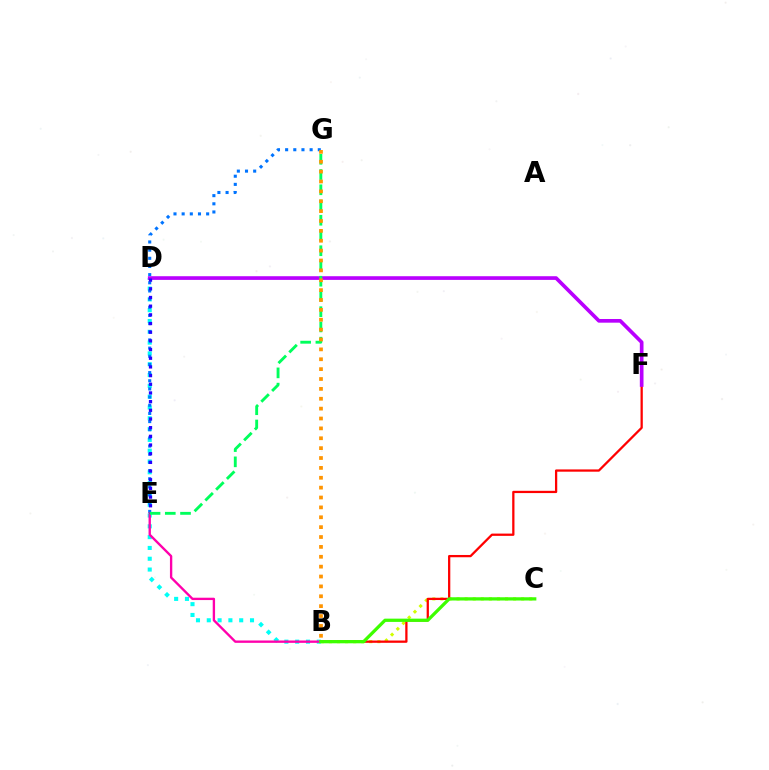{('B', 'C'): [{'color': '#d1ff00', 'line_style': 'dotted', 'thickness': 2.19}, {'color': '#3dff00', 'line_style': 'solid', 'thickness': 2.35}], ('B', 'D'): [{'color': '#00fff6', 'line_style': 'dotted', 'thickness': 2.94}], ('E', 'G'): [{'color': '#0074ff', 'line_style': 'dotted', 'thickness': 2.22}, {'color': '#00ff5c', 'line_style': 'dashed', 'thickness': 2.07}], ('B', 'F'): [{'color': '#ff0000', 'line_style': 'solid', 'thickness': 1.63}], ('B', 'E'): [{'color': '#ff00ac', 'line_style': 'solid', 'thickness': 1.69}], ('D', 'F'): [{'color': '#b900ff', 'line_style': 'solid', 'thickness': 2.65}], ('D', 'E'): [{'color': '#2500ff', 'line_style': 'dotted', 'thickness': 2.36}], ('B', 'G'): [{'color': '#ff9400', 'line_style': 'dotted', 'thickness': 2.68}]}